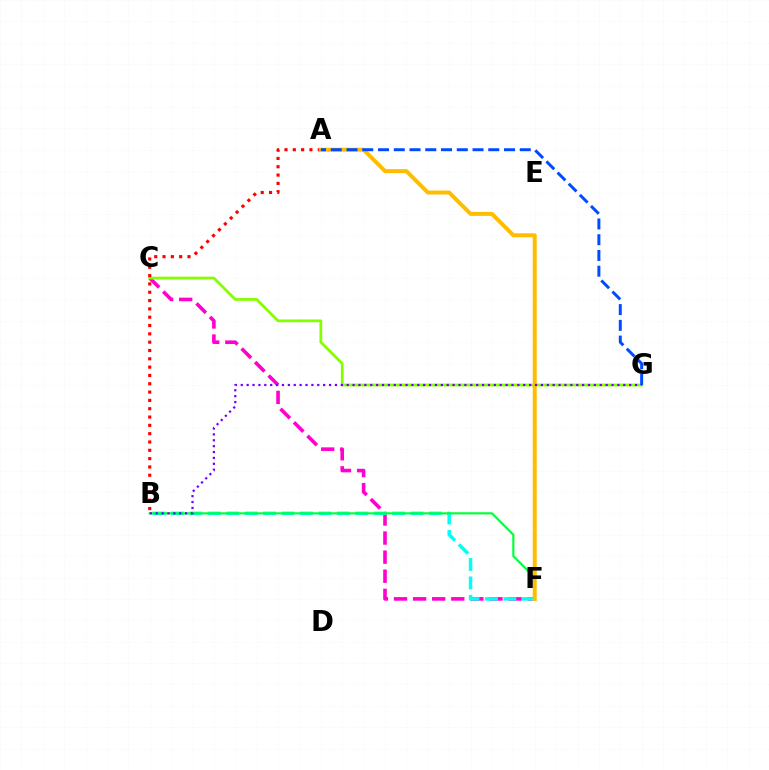{('C', 'F'): [{'color': '#ff00cf', 'line_style': 'dashed', 'thickness': 2.59}], ('C', 'G'): [{'color': '#84ff00', 'line_style': 'solid', 'thickness': 1.99}], ('B', 'F'): [{'color': '#00fff6', 'line_style': 'dashed', 'thickness': 2.5}, {'color': '#00ff39', 'line_style': 'solid', 'thickness': 1.55}], ('A', 'B'): [{'color': '#ff0000', 'line_style': 'dotted', 'thickness': 2.26}], ('A', 'F'): [{'color': '#ffbd00', 'line_style': 'solid', 'thickness': 2.87}], ('A', 'G'): [{'color': '#004bff', 'line_style': 'dashed', 'thickness': 2.14}], ('B', 'G'): [{'color': '#7200ff', 'line_style': 'dotted', 'thickness': 1.6}]}